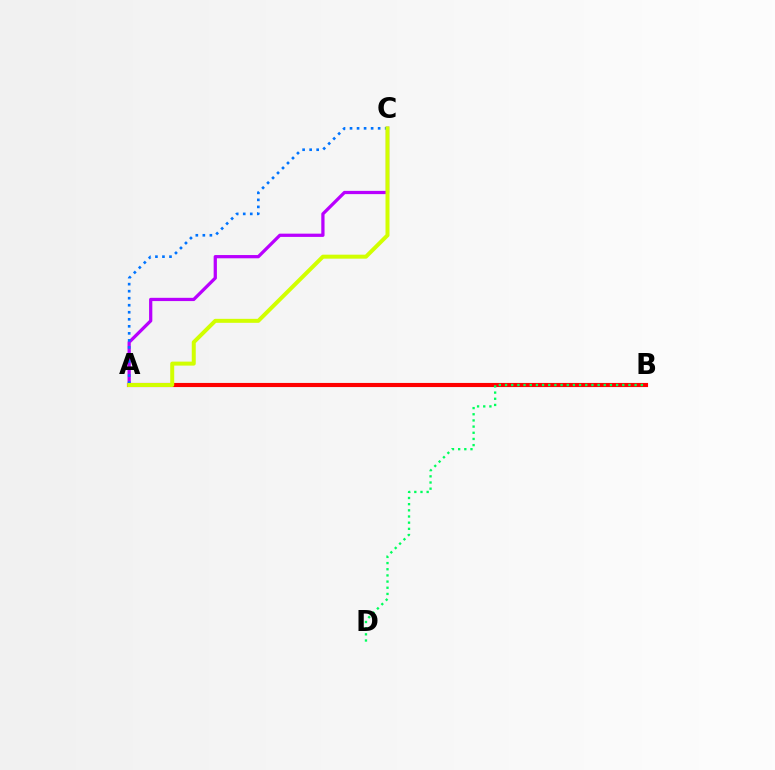{('A', 'B'): [{'color': '#ff0000', 'line_style': 'solid', 'thickness': 2.97}], ('B', 'D'): [{'color': '#00ff5c', 'line_style': 'dotted', 'thickness': 1.68}], ('A', 'C'): [{'color': '#b900ff', 'line_style': 'solid', 'thickness': 2.34}, {'color': '#0074ff', 'line_style': 'dotted', 'thickness': 1.91}, {'color': '#d1ff00', 'line_style': 'solid', 'thickness': 2.87}]}